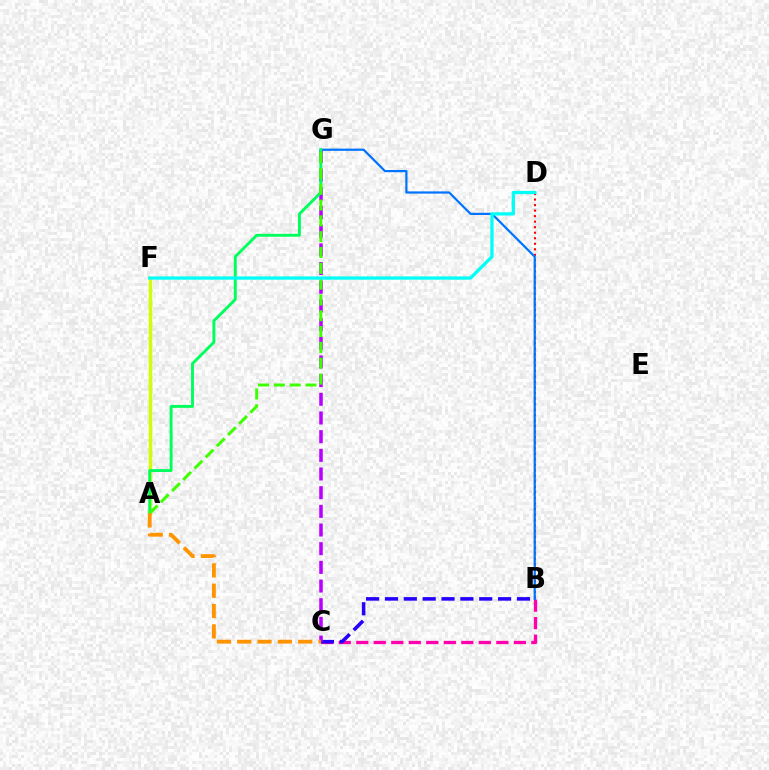{('A', 'F'): [{'color': '#d1ff00', 'line_style': 'solid', 'thickness': 2.46}], ('B', 'C'): [{'color': '#ff00ac', 'line_style': 'dashed', 'thickness': 2.38}, {'color': '#2500ff', 'line_style': 'dashed', 'thickness': 2.56}], ('B', 'D'): [{'color': '#ff0000', 'line_style': 'dotted', 'thickness': 1.5}], ('B', 'G'): [{'color': '#0074ff', 'line_style': 'solid', 'thickness': 1.6}], ('C', 'G'): [{'color': '#b900ff', 'line_style': 'dashed', 'thickness': 2.54}], ('A', 'G'): [{'color': '#00ff5c', 'line_style': 'solid', 'thickness': 2.09}, {'color': '#3dff00', 'line_style': 'dashed', 'thickness': 2.15}], ('D', 'F'): [{'color': '#00fff6', 'line_style': 'solid', 'thickness': 2.35}], ('A', 'C'): [{'color': '#ff9400', 'line_style': 'dashed', 'thickness': 2.76}]}